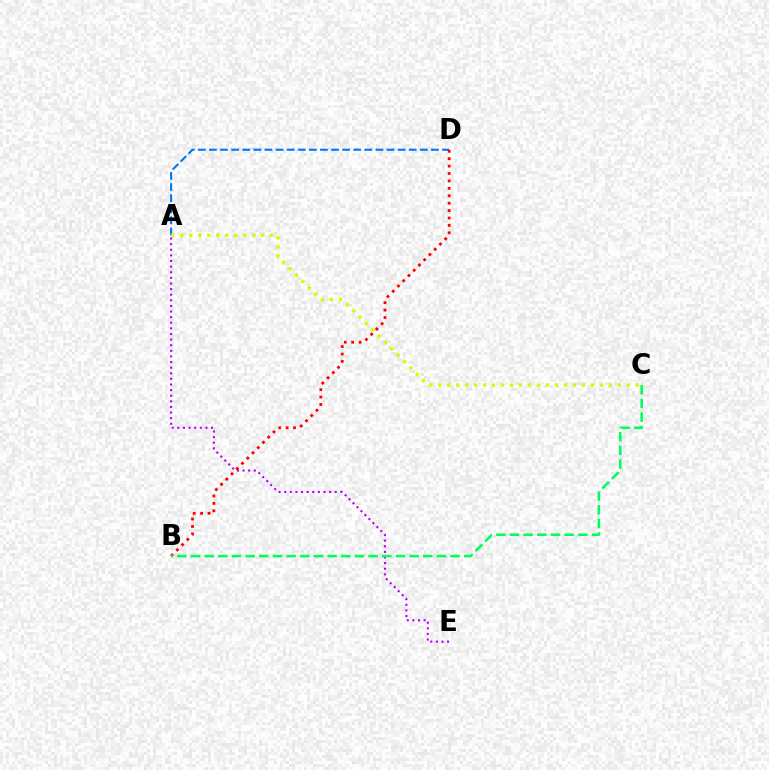{('A', 'D'): [{'color': '#0074ff', 'line_style': 'dashed', 'thickness': 1.51}], ('A', 'C'): [{'color': '#d1ff00', 'line_style': 'dotted', 'thickness': 2.44}], ('A', 'E'): [{'color': '#b900ff', 'line_style': 'dotted', 'thickness': 1.53}], ('B', 'D'): [{'color': '#ff0000', 'line_style': 'dotted', 'thickness': 2.01}], ('B', 'C'): [{'color': '#00ff5c', 'line_style': 'dashed', 'thickness': 1.86}]}